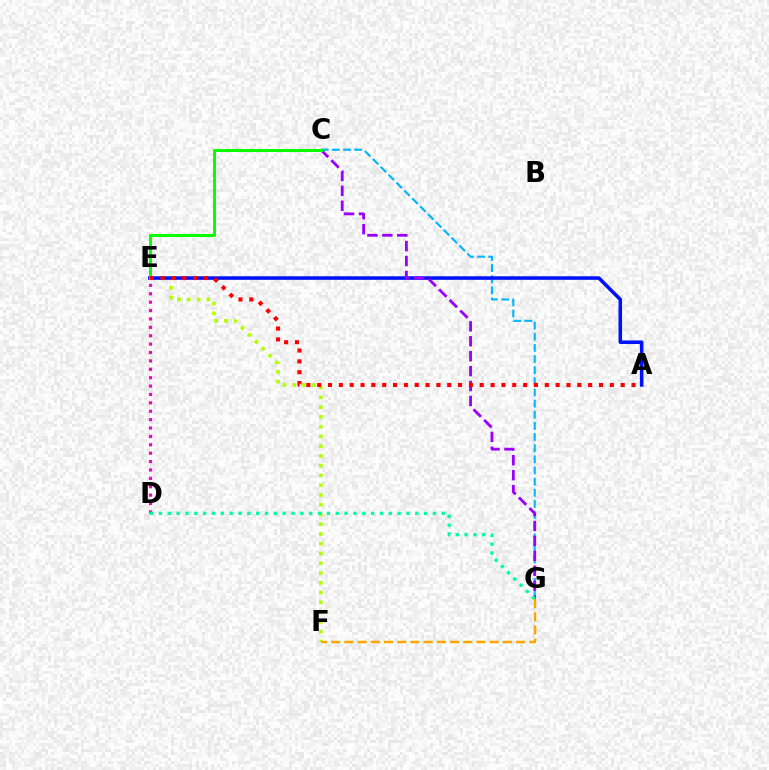{('E', 'F'): [{'color': '#b3ff00', 'line_style': 'dotted', 'thickness': 2.65}], ('C', 'G'): [{'color': '#00b5ff', 'line_style': 'dashed', 'thickness': 1.51}, {'color': '#9b00ff', 'line_style': 'dashed', 'thickness': 2.03}], ('A', 'E'): [{'color': '#0010ff', 'line_style': 'solid', 'thickness': 2.55}, {'color': '#ff0000', 'line_style': 'dotted', 'thickness': 2.94}], ('C', 'E'): [{'color': '#08ff00', 'line_style': 'solid', 'thickness': 2.16}], ('F', 'G'): [{'color': '#ffa500', 'line_style': 'dashed', 'thickness': 1.79}], ('D', 'E'): [{'color': '#ff00bd', 'line_style': 'dotted', 'thickness': 2.28}], ('D', 'G'): [{'color': '#00ff9d', 'line_style': 'dotted', 'thickness': 2.4}]}